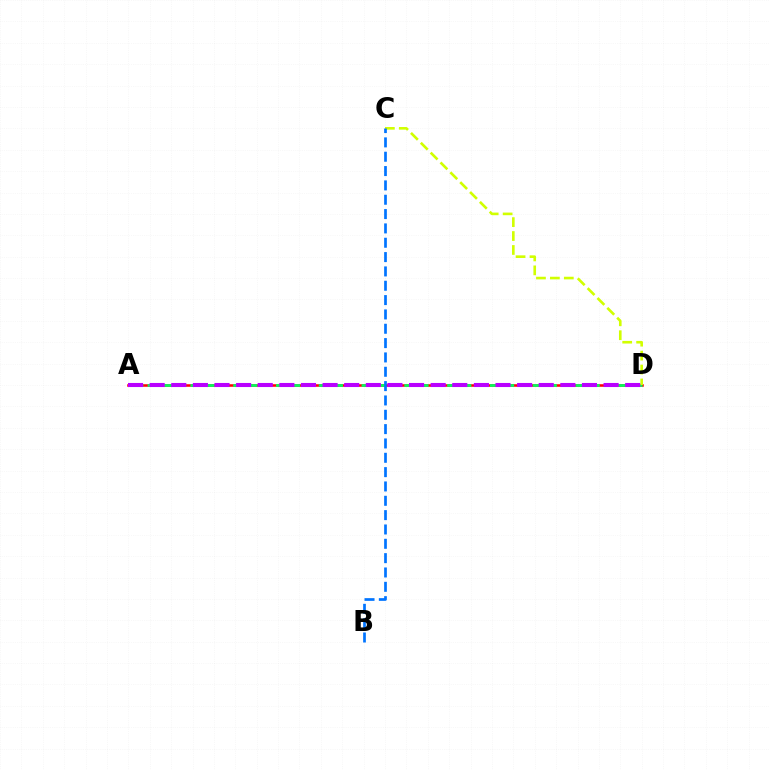{('A', 'D'): [{'color': '#ff0000', 'line_style': 'solid', 'thickness': 1.83}, {'color': '#00ff5c', 'line_style': 'dashed', 'thickness': 1.94}, {'color': '#b900ff', 'line_style': 'dashed', 'thickness': 2.94}], ('C', 'D'): [{'color': '#d1ff00', 'line_style': 'dashed', 'thickness': 1.89}], ('B', 'C'): [{'color': '#0074ff', 'line_style': 'dashed', 'thickness': 1.95}]}